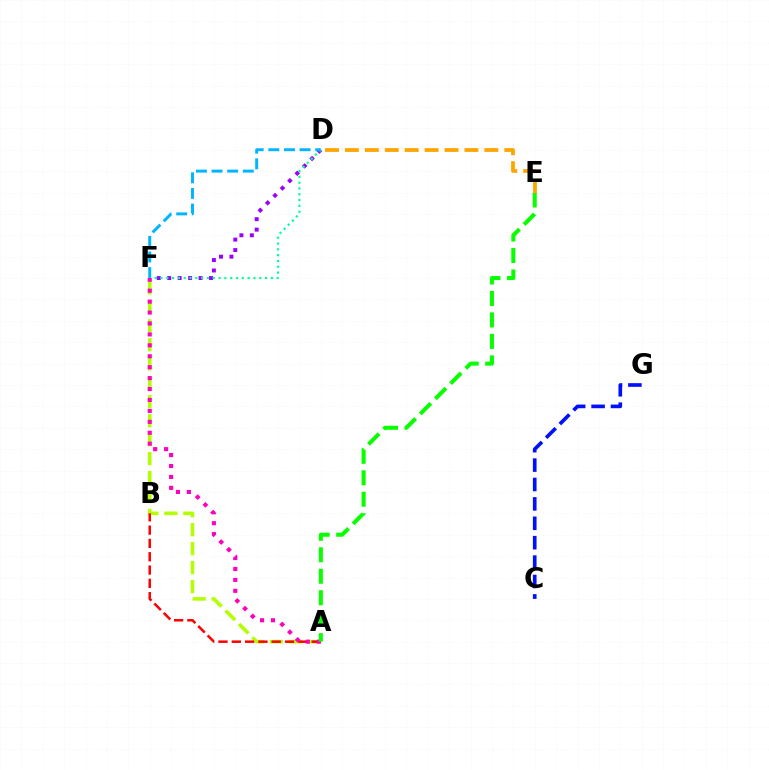{('A', 'F'): [{'color': '#b3ff00', 'line_style': 'dashed', 'thickness': 2.58}, {'color': '#ff00bd', 'line_style': 'dotted', 'thickness': 2.97}], ('D', 'F'): [{'color': '#9b00ff', 'line_style': 'dotted', 'thickness': 2.84}, {'color': '#00ff9d', 'line_style': 'dotted', 'thickness': 1.58}, {'color': '#00b5ff', 'line_style': 'dashed', 'thickness': 2.12}], ('A', 'B'): [{'color': '#ff0000', 'line_style': 'dashed', 'thickness': 1.81}], ('C', 'G'): [{'color': '#0010ff', 'line_style': 'dashed', 'thickness': 2.64}], ('A', 'E'): [{'color': '#08ff00', 'line_style': 'dashed', 'thickness': 2.91}], ('D', 'E'): [{'color': '#ffa500', 'line_style': 'dashed', 'thickness': 2.71}]}